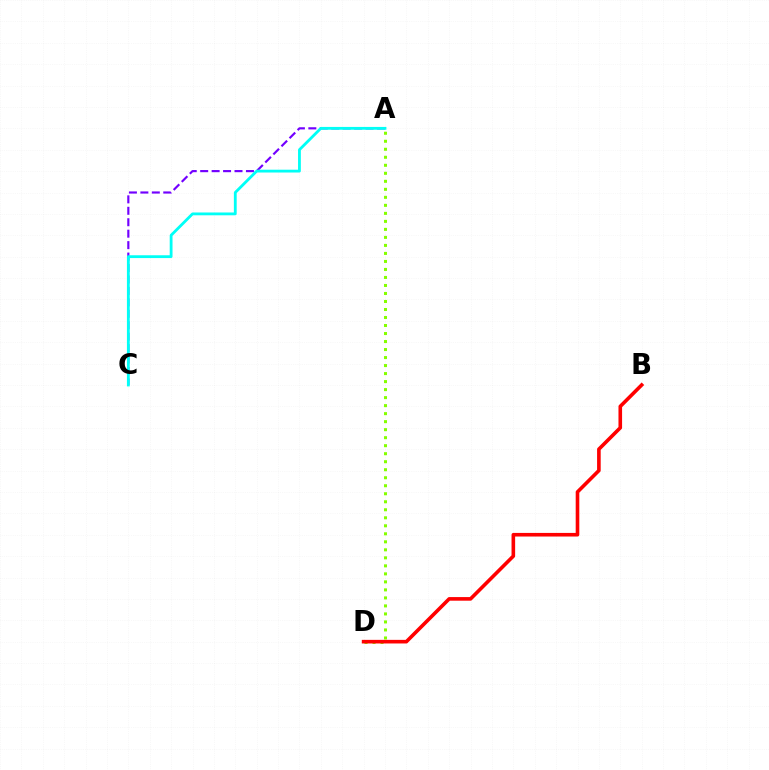{('A', 'C'): [{'color': '#7200ff', 'line_style': 'dashed', 'thickness': 1.55}, {'color': '#00fff6', 'line_style': 'solid', 'thickness': 2.03}], ('A', 'D'): [{'color': '#84ff00', 'line_style': 'dotted', 'thickness': 2.18}], ('B', 'D'): [{'color': '#ff0000', 'line_style': 'solid', 'thickness': 2.6}]}